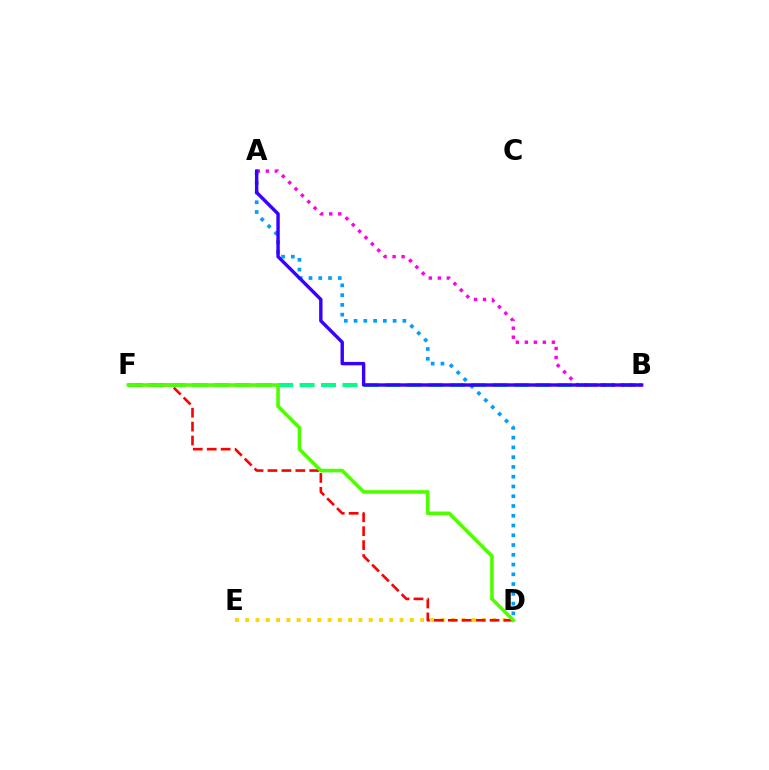{('D', 'E'): [{'color': '#ffd500', 'line_style': 'dotted', 'thickness': 2.8}], ('B', 'F'): [{'color': '#00ff86', 'line_style': 'dashed', 'thickness': 2.91}], ('A', 'D'): [{'color': '#009eff', 'line_style': 'dotted', 'thickness': 2.65}], ('D', 'F'): [{'color': '#ff0000', 'line_style': 'dashed', 'thickness': 1.89}, {'color': '#4fff00', 'line_style': 'solid', 'thickness': 2.59}], ('A', 'B'): [{'color': '#ff00ed', 'line_style': 'dotted', 'thickness': 2.45}, {'color': '#3700ff', 'line_style': 'solid', 'thickness': 2.45}]}